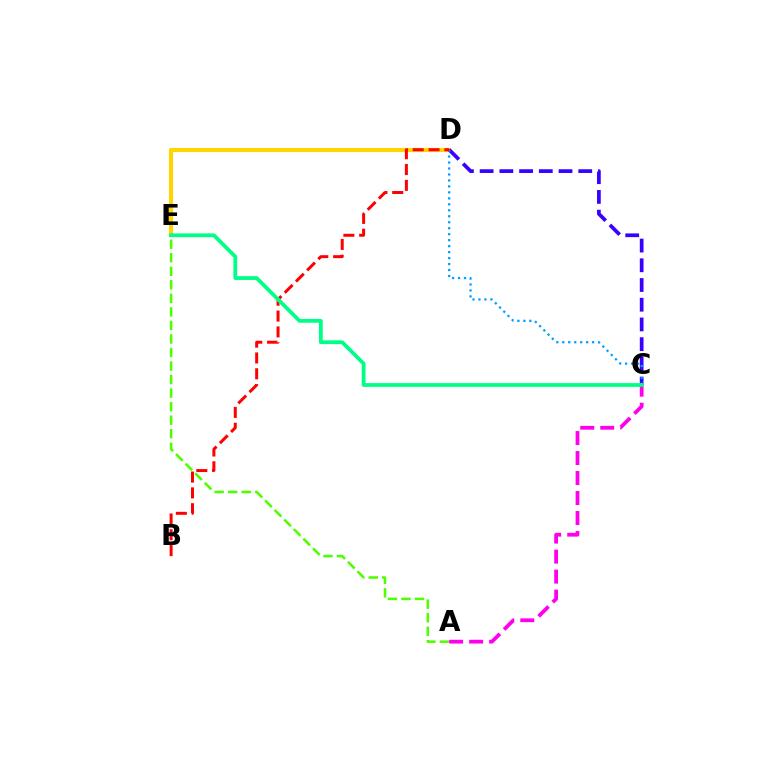{('A', 'E'): [{'color': '#4fff00', 'line_style': 'dashed', 'thickness': 1.84}], ('D', 'E'): [{'color': '#ffd500', 'line_style': 'solid', 'thickness': 2.96}], ('A', 'C'): [{'color': '#ff00ed', 'line_style': 'dashed', 'thickness': 2.72}], ('C', 'D'): [{'color': '#3700ff', 'line_style': 'dashed', 'thickness': 2.68}, {'color': '#009eff', 'line_style': 'dotted', 'thickness': 1.62}], ('B', 'D'): [{'color': '#ff0000', 'line_style': 'dashed', 'thickness': 2.15}], ('C', 'E'): [{'color': '#00ff86', 'line_style': 'solid', 'thickness': 2.73}]}